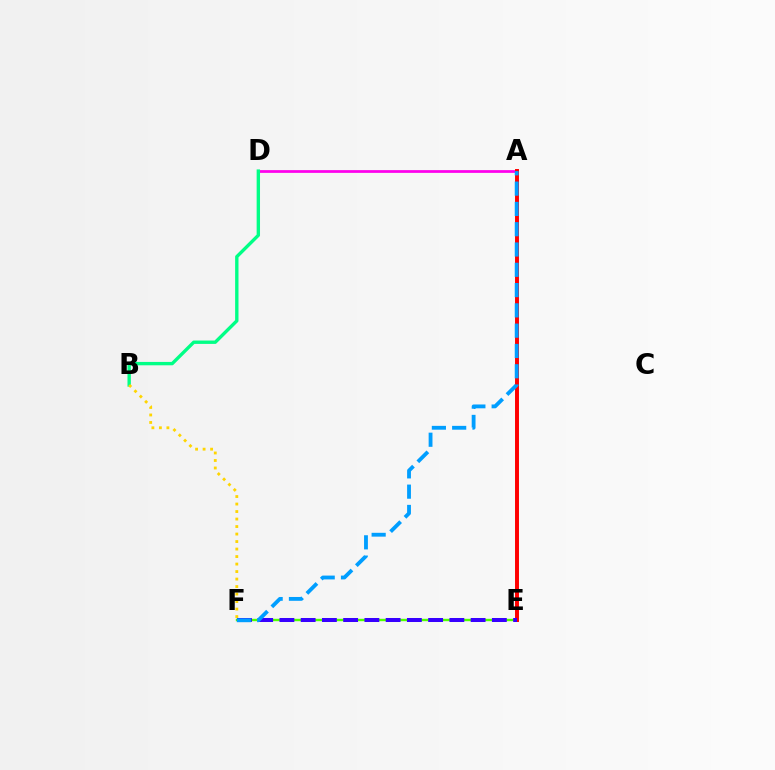{('A', 'D'): [{'color': '#ff00ed', 'line_style': 'solid', 'thickness': 1.97}], ('E', 'F'): [{'color': '#4fff00', 'line_style': 'solid', 'thickness': 1.73}, {'color': '#3700ff', 'line_style': 'dashed', 'thickness': 2.89}], ('A', 'E'): [{'color': '#ff0000', 'line_style': 'solid', 'thickness': 2.84}], ('B', 'D'): [{'color': '#00ff86', 'line_style': 'solid', 'thickness': 2.42}], ('A', 'F'): [{'color': '#009eff', 'line_style': 'dashed', 'thickness': 2.76}], ('B', 'F'): [{'color': '#ffd500', 'line_style': 'dotted', 'thickness': 2.04}]}